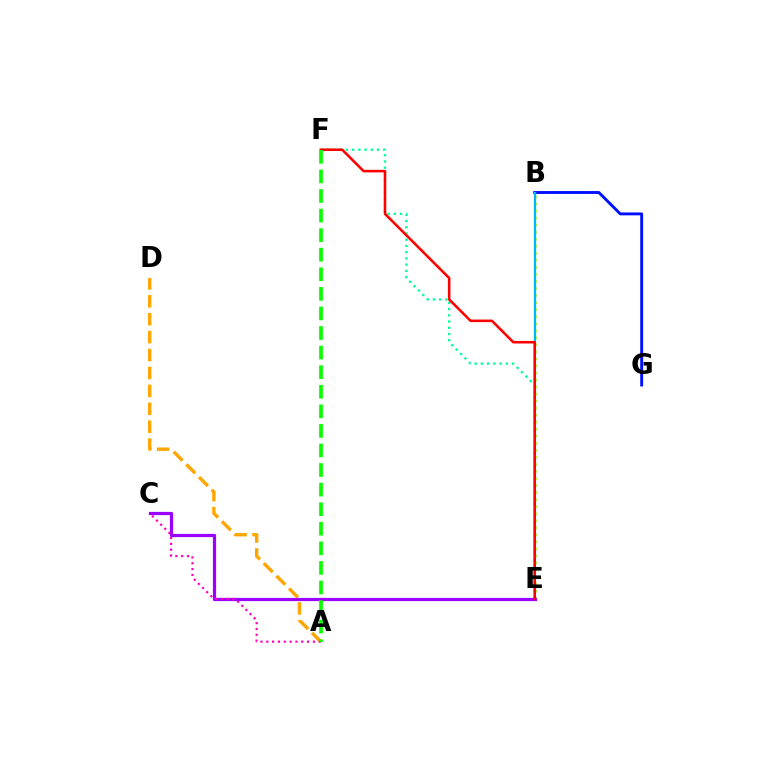{('B', 'E'): [{'color': '#b3ff00', 'line_style': 'dotted', 'thickness': 1.91}, {'color': '#00b5ff', 'line_style': 'solid', 'thickness': 1.64}], ('A', 'D'): [{'color': '#ffa500', 'line_style': 'dashed', 'thickness': 2.43}], ('B', 'G'): [{'color': '#0010ff', 'line_style': 'solid', 'thickness': 2.09}], ('E', 'F'): [{'color': '#00ff9d', 'line_style': 'dotted', 'thickness': 1.69}, {'color': '#ff0000', 'line_style': 'solid', 'thickness': 1.84}], ('C', 'E'): [{'color': '#9b00ff', 'line_style': 'solid', 'thickness': 2.32}], ('A', 'C'): [{'color': '#ff00bd', 'line_style': 'dotted', 'thickness': 1.58}], ('A', 'F'): [{'color': '#08ff00', 'line_style': 'dashed', 'thickness': 2.66}]}